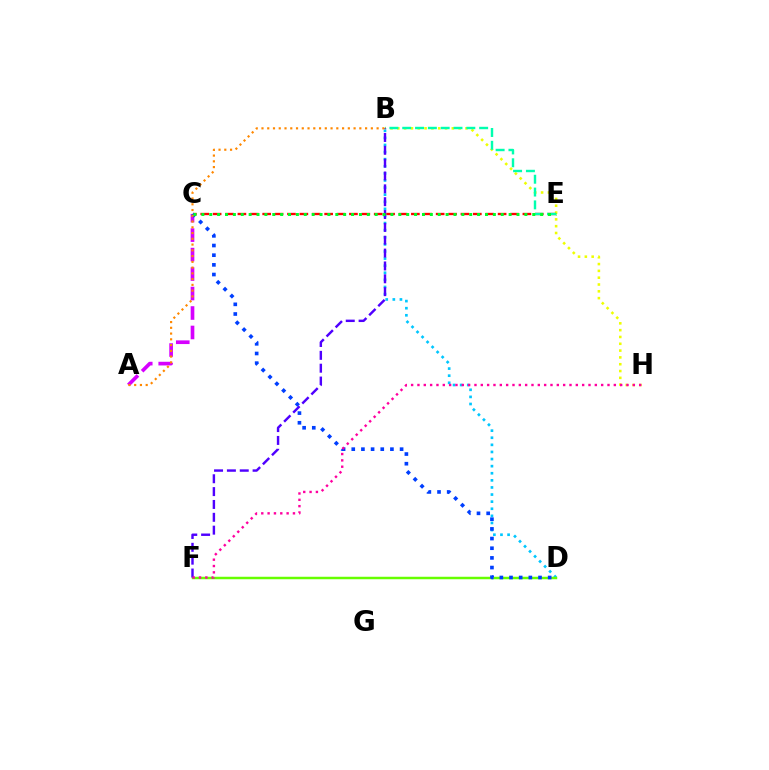{('B', 'H'): [{'color': '#eeff00', 'line_style': 'dotted', 'thickness': 1.85}], ('A', 'C'): [{'color': '#d600ff', 'line_style': 'dashed', 'thickness': 2.65}], ('C', 'E'): [{'color': '#ff0000', 'line_style': 'dashed', 'thickness': 1.68}, {'color': '#00ff27', 'line_style': 'dotted', 'thickness': 2.14}], ('B', 'D'): [{'color': '#00c7ff', 'line_style': 'dotted', 'thickness': 1.93}], ('B', 'E'): [{'color': '#00ffaf', 'line_style': 'dashed', 'thickness': 1.74}], ('D', 'F'): [{'color': '#66ff00', 'line_style': 'solid', 'thickness': 1.78}], ('C', 'D'): [{'color': '#003fff', 'line_style': 'dotted', 'thickness': 2.63}], ('B', 'F'): [{'color': '#4f00ff', 'line_style': 'dashed', 'thickness': 1.75}], ('F', 'H'): [{'color': '#ff00a0', 'line_style': 'dotted', 'thickness': 1.72}], ('A', 'B'): [{'color': '#ff8800', 'line_style': 'dotted', 'thickness': 1.56}]}